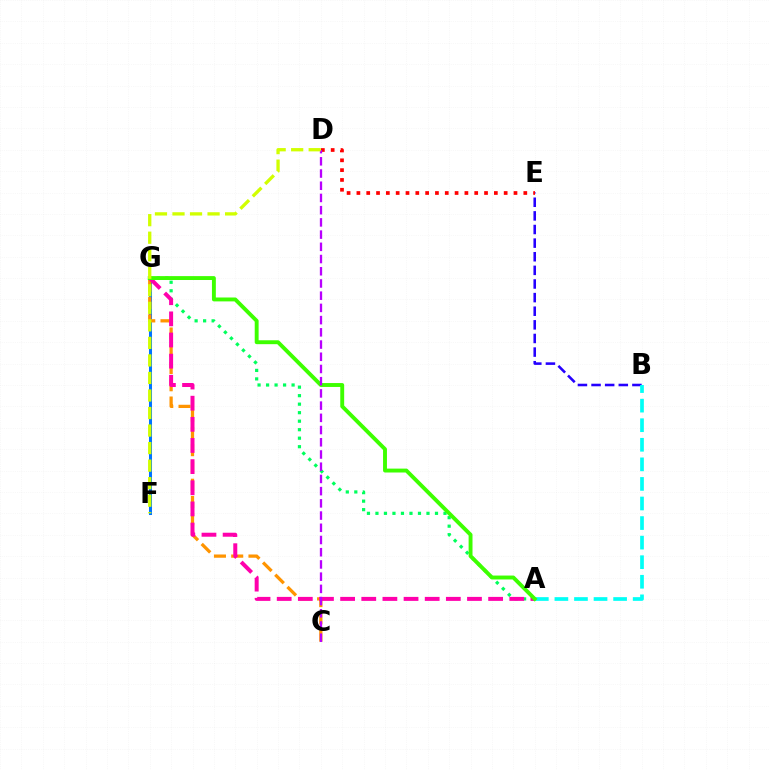{('B', 'E'): [{'color': '#2500ff', 'line_style': 'dashed', 'thickness': 1.85}], ('A', 'B'): [{'color': '#00fff6', 'line_style': 'dashed', 'thickness': 2.66}], ('F', 'G'): [{'color': '#0074ff', 'line_style': 'solid', 'thickness': 2.18}], ('C', 'G'): [{'color': '#ff9400', 'line_style': 'dashed', 'thickness': 2.35}], ('A', 'G'): [{'color': '#00ff5c', 'line_style': 'dotted', 'thickness': 2.31}, {'color': '#ff00ac', 'line_style': 'dashed', 'thickness': 2.87}, {'color': '#3dff00', 'line_style': 'solid', 'thickness': 2.8}], ('D', 'E'): [{'color': '#ff0000', 'line_style': 'dotted', 'thickness': 2.67}], ('C', 'D'): [{'color': '#b900ff', 'line_style': 'dashed', 'thickness': 1.66}], ('D', 'F'): [{'color': '#d1ff00', 'line_style': 'dashed', 'thickness': 2.38}]}